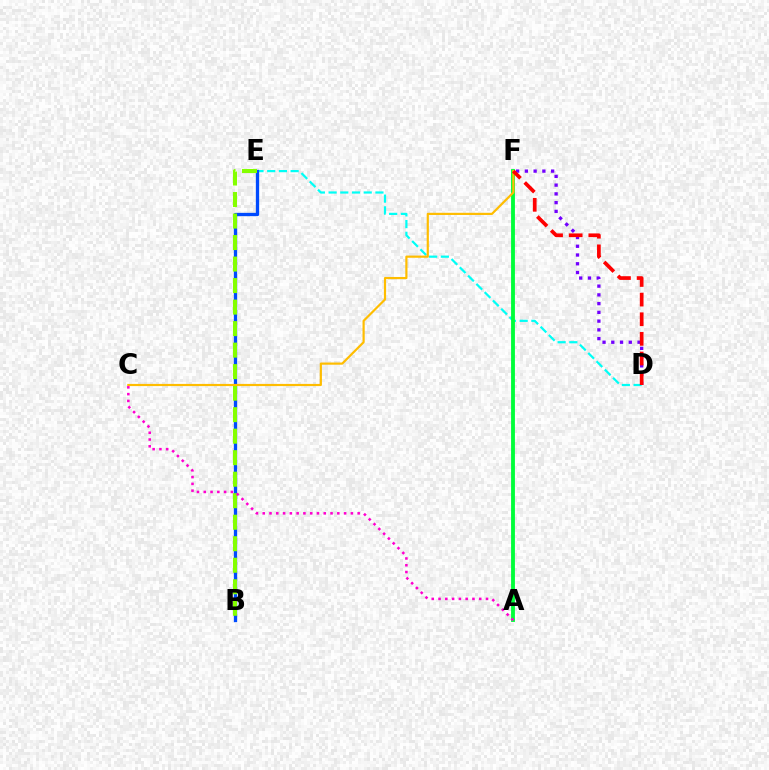{('D', 'E'): [{'color': '#00fff6', 'line_style': 'dashed', 'thickness': 1.59}], ('D', 'F'): [{'color': '#7200ff', 'line_style': 'dotted', 'thickness': 2.38}, {'color': '#ff0000', 'line_style': 'dashed', 'thickness': 2.67}], ('A', 'F'): [{'color': '#00ff39', 'line_style': 'solid', 'thickness': 2.77}], ('B', 'E'): [{'color': '#004bff', 'line_style': 'solid', 'thickness': 2.38}, {'color': '#84ff00', 'line_style': 'dashed', 'thickness': 2.92}], ('C', 'F'): [{'color': '#ffbd00', 'line_style': 'solid', 'thickness': 1.57}], ('A', 'C'): [{'color': '#ff00cf', 'line_style': 'dotted', 'thickness': 1.84}]}